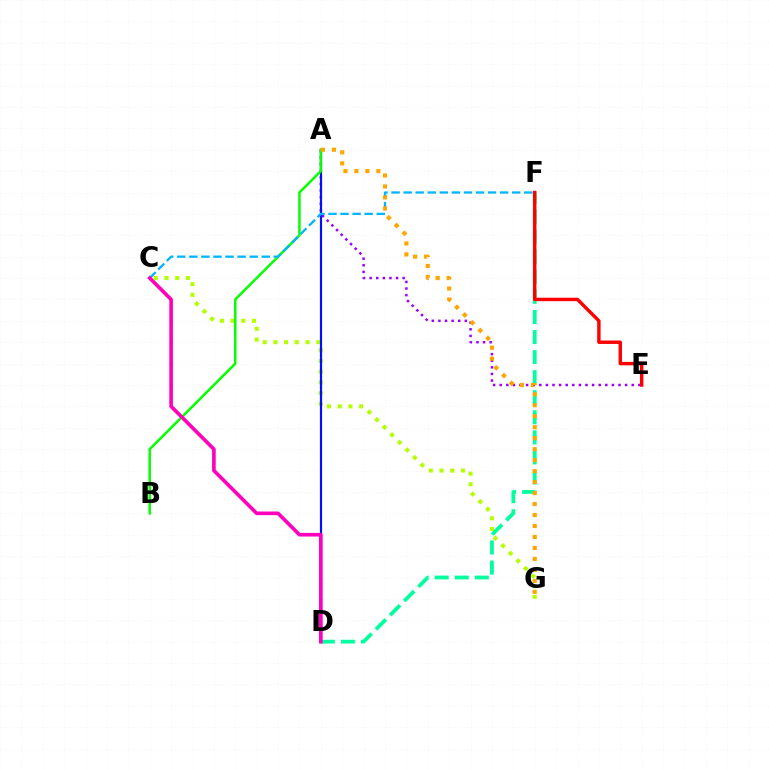{('A', 'E'): [{'color': '#9b00ff', 'line_style': 'dotted', 'thickness': 1.79}], ('D', 'F'): [{'color': '#00ff9d', 'line_style': 'dashed', 'thickness': 2.73}], ('C', 'G'): [{'color': '#b3ff00', 'line_style': 'dotted', 'thickness': 2.91}], ('E', 'F'): [{'color': '#ff0000', 'line_style': 'solid', 'thickness': 2.46}], ('A', 'D'): [{'color': '#0010ff', 'line_style': 'solid', 'thickness': 1.59}], ('A', 'B'): [{'color': '#08ff00', 'line_style': 'solid', 'thickness': 1.81}], ('C', 'F'): [{'color': '#00b5ff', 'line_style': 'dashed', 'thickness': 1.64}], ('A', 'G'): [{'color': '#ffa500', 'line_style': 'dotted', 'thickness': 2.98}], ('C', 'D'): [{'color': '#ff00bd', 'line_style': 'solid', 'thickness': 2.62}]}